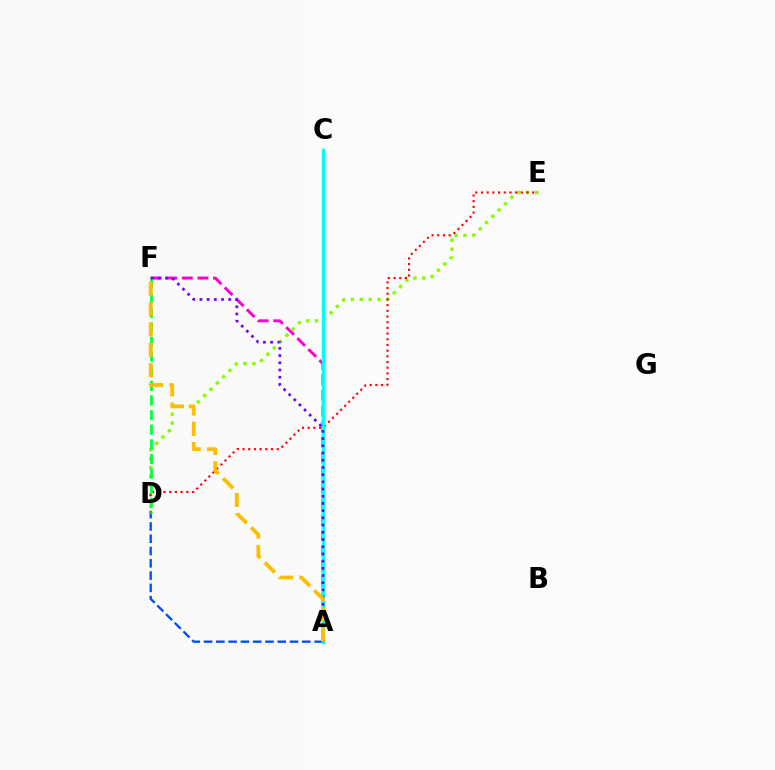{('D', 'E'): [{'color': '#84ff00', 'line_style': 'dotted', 'thickness': 2.42}, {'color': '#ff0000', 'line_style': 'dotted', 'thickness': 1.55}], ('A', 'D'): [{'color': '#004bff', 'line_style': 'dashed', 'thickness': 1.67}], ('A', 'F'): [{'color': '#ff00cf', 'line_style': 'dashed', 'thickness': 2.12}, {'color': '#7200ff', 'line_style': 'dotted', 'thickness': 1.96}, {'color': '#ffbd00', 'line_style': 'dashed', 'thickness': 2.76}], ('D', 'F'): [{'color': '#00ff39', 'line_style': 'dashed', 'thickness': 1.99}], ('A', 'C'): [{'color': '#00fff6', 'line_style': 'solid', 'thickness': 2.47}]}